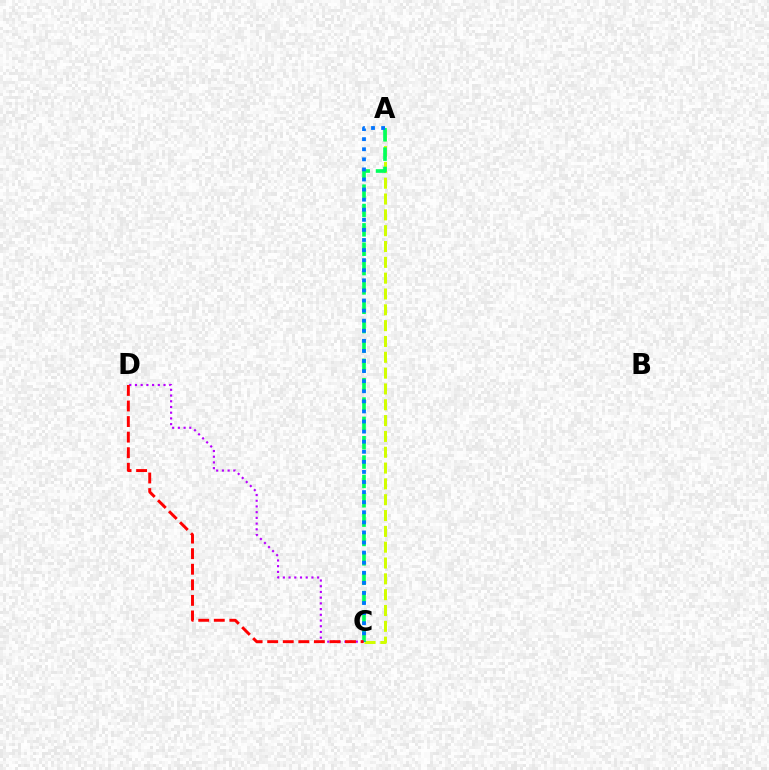{('A', 'C'): [{'color': '#d1ff00', 'line_style': 'dashed', 'thickness': 2.15}, {'color': '#00ff5c', 'line_style': 'dashed', 'thickness': 2.63}, {'color': '#0074ff', 'line_style': 'dotted', 'thickness': 2.74}], ('C', 'D'): [{'color': '#b900ff', 'line_style': 'dotted', 'thickness': 1.55}, {'color': '#ff0000', 'line_style': 'dashed', 'thickness': 2.11}]}